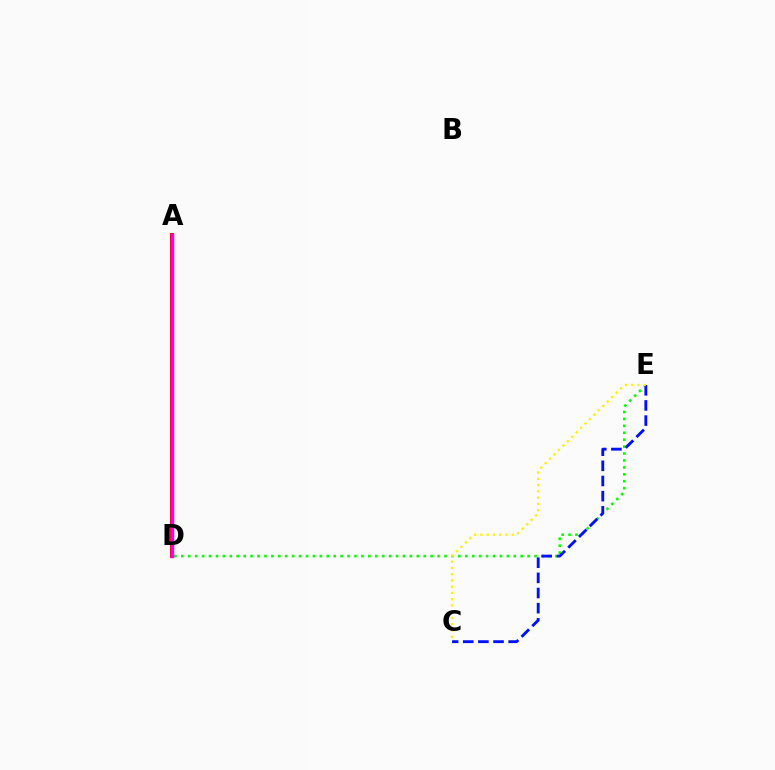{('A', 'D'): [{'color': '#00fff6', 'line_style': 'solid', 'thickness': 1.61}, {'color': '#ff0000', 'line_style': 'solid', 'thickness': 2.85}, {'color': '#ee00ff', 'line_style': 'solid', 'thickness': 2.48}], ('D', 'E'): [{'color': '#08ff00', 'line_style': 'dotted', 'thickness': 1.88}], ('C', 'E'): [{'color': '#0010ff', 'line_style': 'dashed', 'thickness': 2.06}, {'color': '#fcf500', 'line_style': 'dotted', 'thickness': 1.7}]}